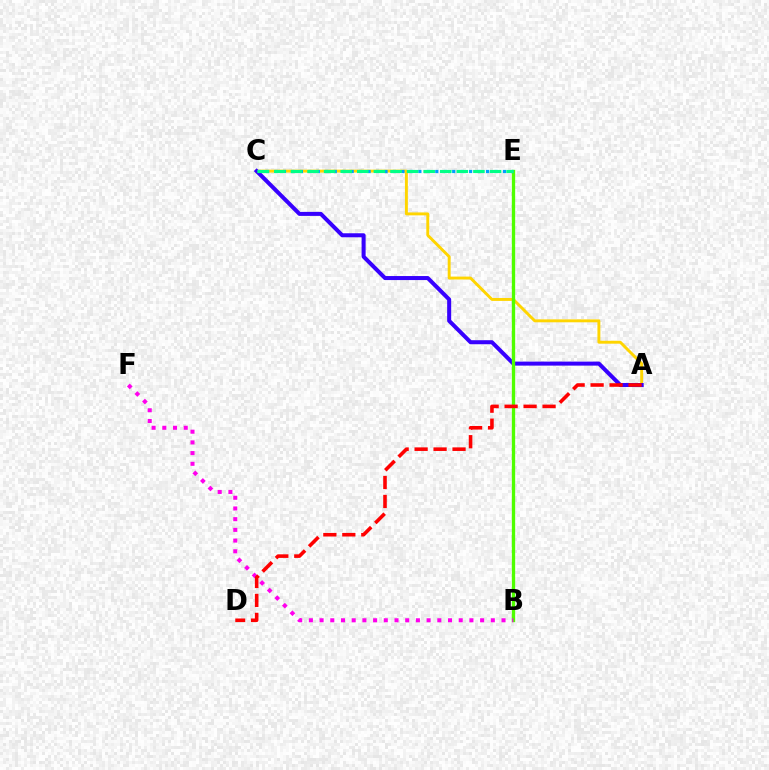{('A', 'C'): [{'color': '#ffd500', 'line_style': 'solid', 'thickness': 2.1}, {'color': '#3700ff', 'line_style': 'solid', 'thickness': 2.9}], ('B', 'E'): [{'color': '#4fff00', 'line_style': 'solid', 'thickness': 2.39}], ('C', 'E'): [{'color': '#009eff', 'line_style': 'dotted', 'thickness': 2.3}, {'color': '#00ff86', 'line_style': 'dashed', 'thickness': 2.25}], ('B', 'F'): [{'color': '#ff00ed', 'line_style': 'dotted', 'thickness': 2.91}], ('A', 'D'): [{'color': '#ff0000', 'line_style': 'dashed', 'thickness': 2.58}]}